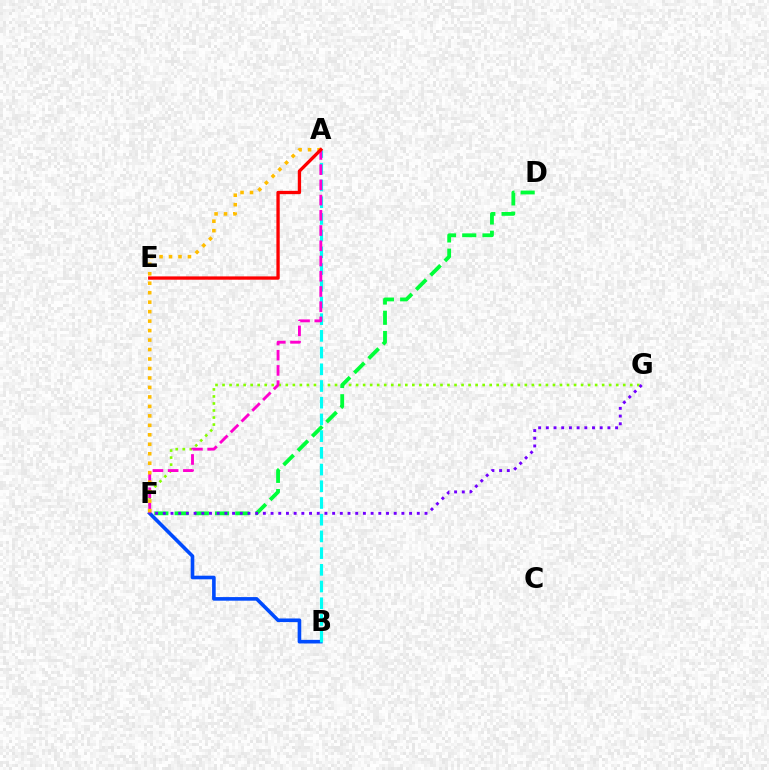{('F', 'G'): [{'color': '#84ff00', 'line_style': 'dotted', 'thickness': 1.91}, {'color': '#7200ff', 'line_style': 'dotted', 'thickness': 2.09}], ('B', 'F'): [{'color': '#004bff', 'line_style': 'solid', 'thickness': 2.6}], ('D', 'F'): [{'color': '#00ff39', 'line_style': 'dashed', 'thickness': 2.75}], ('A', 'B'): [{'color': '#00fff6', 'line_style': 'dashed', 'thickness': 2.27}], ('A', 'F'): [{'color': '#ff00cf', 'line_style': 'dashed', 'thickness': 2.07}, {'color': '#ffbd00', 'line_style': 'dotted', 'thickness': 2.57}], ('A', 'E'): [{'color': '#ff0000', 'line_style': 'solid', 'thickness': 2.39}]}